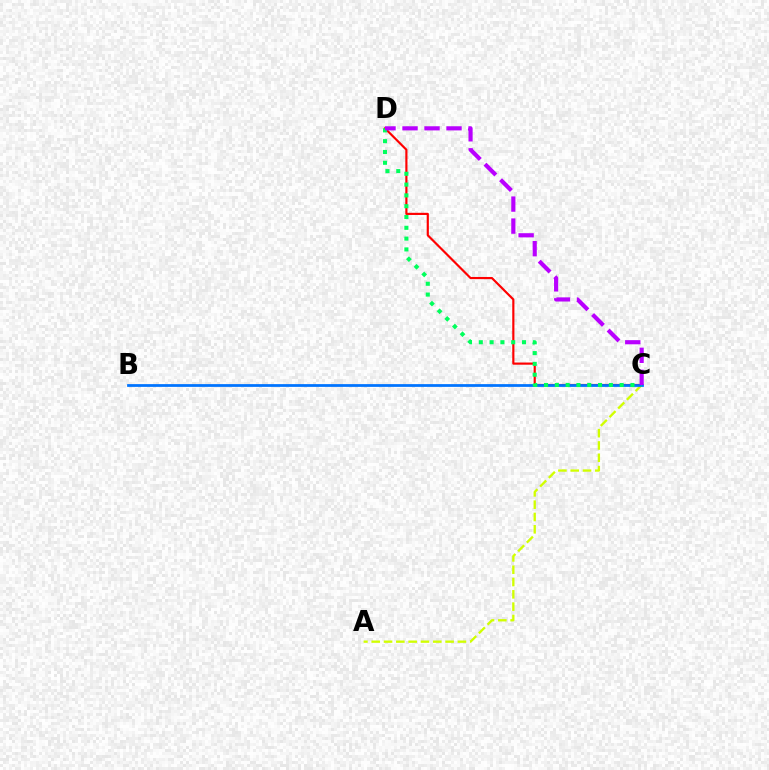{('A', 'C'): [{'color': '#d1ff00', 'line_style': 'dashed', 'thickness': 1.67}], ('C', 'D'): [{'color': '#ff0000', 'line_style': 'solid', 'thickness': 1.56}, {'color': '#00ff5c', 'line_style': 'dotted', 'thickness': 2.93}, {'color': '#b900ff', 'line_style': 'dashed', 'thickness': 2.99}], ('B', 'C'): [{'color': '#0074ff', 'line_style': 'solid', 'thickness': 1.98}]}